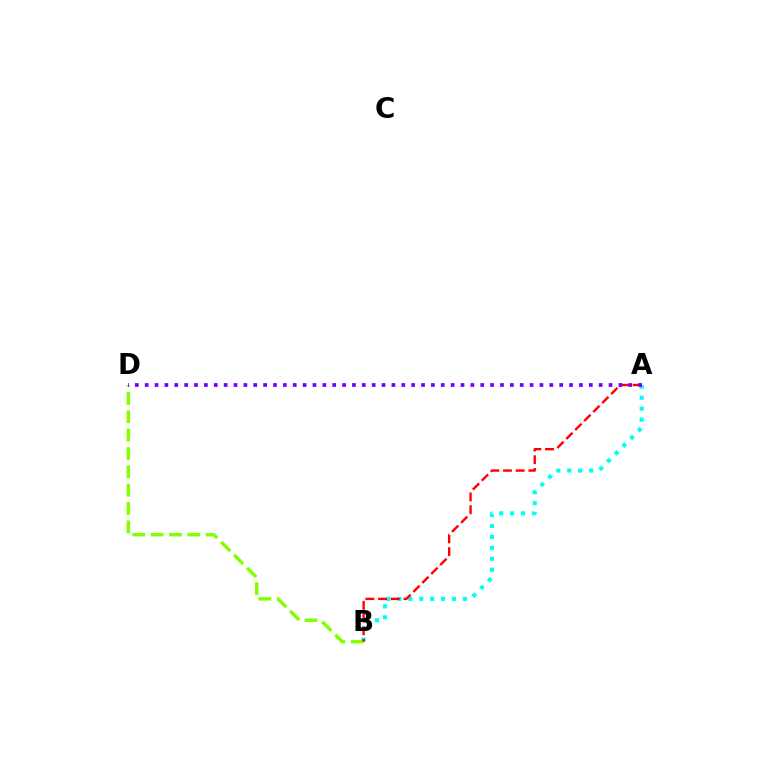{('A', 'B'): [{'color': '#00fff6', 'line_style': 'dotted', 'thickness': 2.97}, {'color': '#ff0000', 'line_style': 'dashed', 'thickness': 1.72}], ('B', 'D'): [{'color': '#84ff00', 'line_style': 'dashed', 'thickness': 2.49}], ('A', 'D'): [{'color': '#7200ff', 'line_style': 'dotted', 'thickness': 2.68}]}